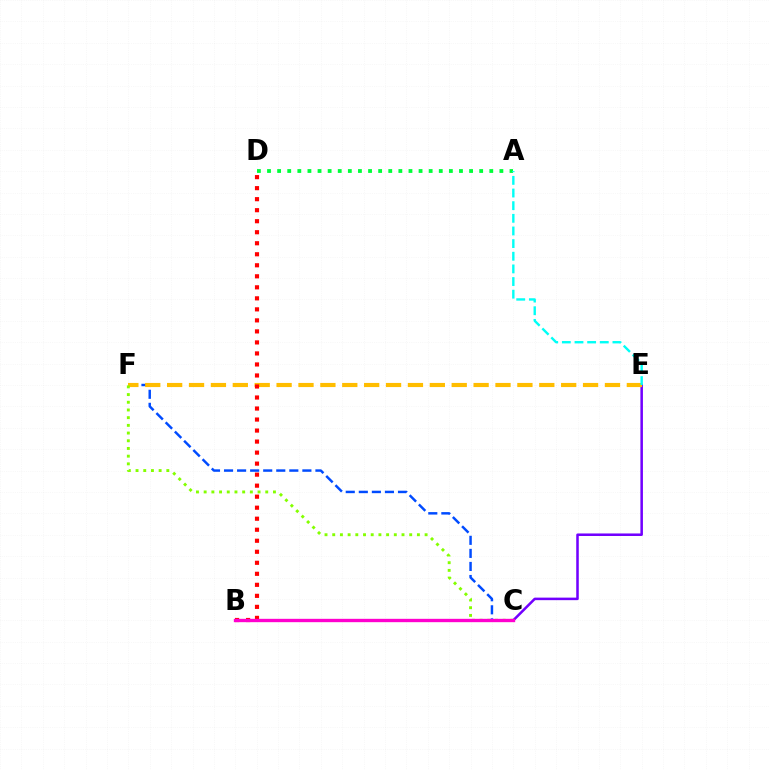{('C', 'F'): [{'color': '#004bff', 'line_style': 'dashed', 'thickness': 1.77}, {'color': '#84ff00', 'line_style': 'dotted', 'thickness': 2.09}], ('A', 'D'): [{'color': '#00ff39', 'line_style': 'dotted', 'thickness': 2.75}], ('C', 'E'): [{'color': '#7200ff', 'line_style': 'solid', 'thickness': 1.82}], ('E', 'F'): [{'color': '#ffbd00', 'line_style': 'dashed', 'thickness': 2.97}], ('B', 'D'): [{'color': '#ff0000', 'line_style': 'dotted', 'thickness': 2.99}], ('A', 'E'): [{'color': '#00fff6', 'line_style': 'dashed', 'thickness': 1.72}], ('B', 'C'): [{'color': '#ff00cf', 'line_style': 'solid', 'thickness': 2.41}]}